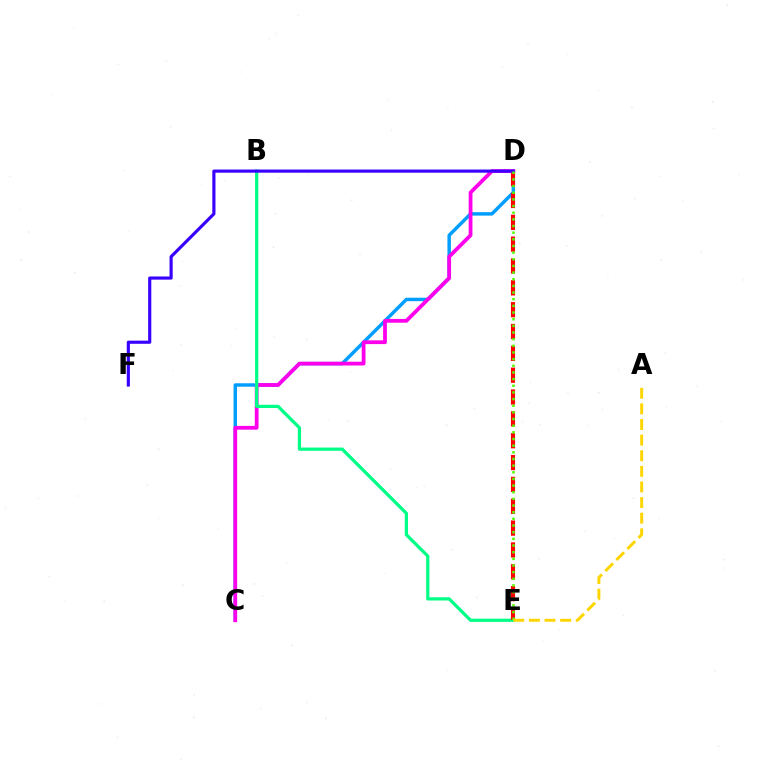{('C', 'D'): [{'color': '#009eff', 'line_style': 'solid', 'thickness': 2.48}, {'color': '#ff00ed', 'line_style': 'solid', 'thickness': 2.71}], ('B', 'E'): [{'color': '#00ff86', 'line_style': 'solid', 'thickness': 2.33}], ('D', 'E'): [{'color': '#ff0000', 'line_style': 'dashed', 'thickness': 2.97}, {'color': '#4fff00', 'line_style': 'dotted', 'thickness': 1.81}], ('D', 'F'): [{'color': '#3700ff', 'line_style': 'solid', 'thickness': 2.26}], ('A', 'E'): [{'color': '#ffd500', 'line_style': 'dashed', 'thickness': 2.12}]}